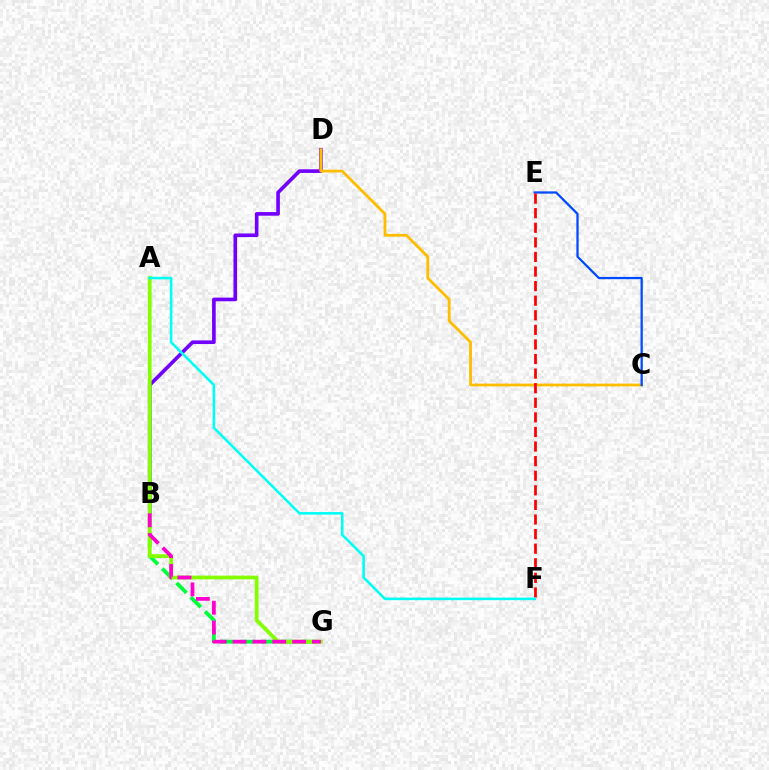{('B', 'G'): [{'color': '#00ff39', 'line_style': 'dashed', 'thickness': 2.74}, {'color': '#ff00cf', 'line_style': 'dashed', 'thickness': 2.7}], ('B', 'D'): [{'color': '#7200ff', 'line_style': 'solid', 'thickness': 2.62}], ('C', 'D'): [{'color': '#ffbd00', 'line_style': 'solid', 'thickness': 2.01}], ('A', 'G'): [{'color': '#84ff00', 'line_style': 'solid', 'thickness': 2.71}], ('C', 'E'): [{'color': '#004bff', 'line_style': 'solid', 'thickness': 1.64}], ('E', 'F'): [{'color': '#ff0000', 'line_style': 'dashed', 'thickness': 1.98}], ('A', 'F'): [{'color': '#00fff6', 'line_style': 'solid', 'thickness': 1.85}]}